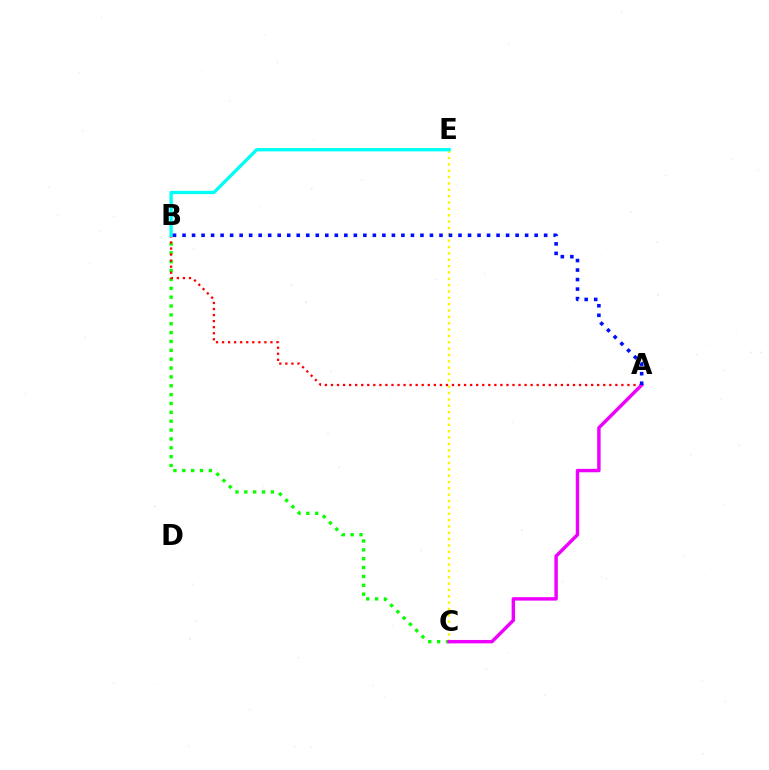{('B', 'C'): [{'color': '#08ff00', 'line_style': 'dotted', 'thickness': 2.41}], ('C', 'E'): [{'color': '#fcf500', 'line_style': 'dotted', 'thickness': 1.73}], ('A', 'B'): [{'color': '#ff0000', 'line_style': 'dotted', 'thickness': 1.64}, {'color': '#0010ff', 'line_style': 'dotted', 'thickness': 2.59}], ('B', 'E'): [{'color': '#00fff6', 'line_style': 'solid', 'thickness': 2.38}], ('A', 'C'): [{'color': '#ee00ff', 'line_style': 'solid', 'thickness': 2.46}]}